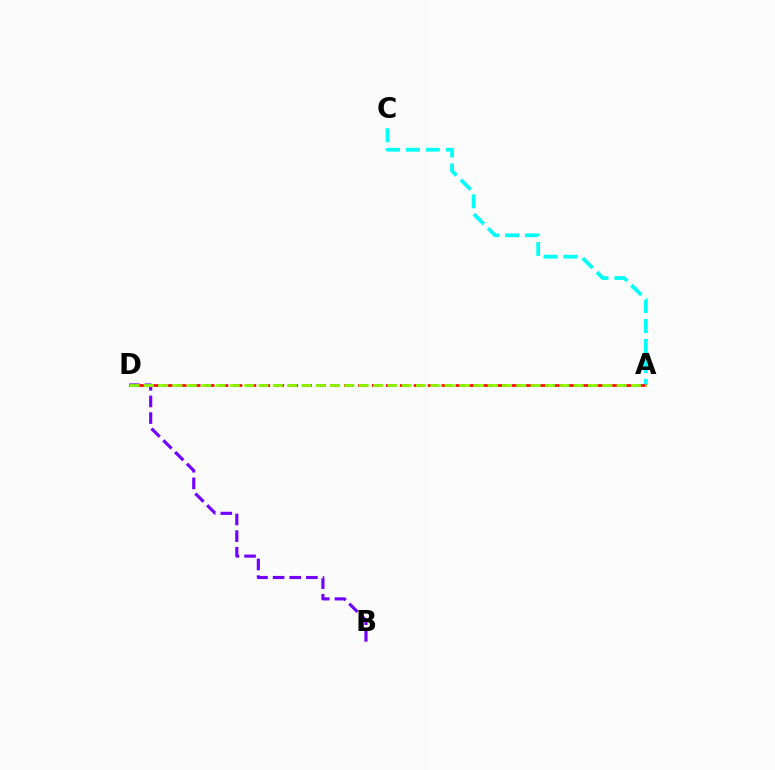{('B', 'D'): [{'color': '#7200ff', 'line_style': 'dashed', 'thickness': 2.26}], ('A', 'C'): [{'color': '#00fff6', 'line_style': 'dashed', 'thickness': 2.71}], ('A', 'D'): [{'color': '#ff0000', 'line_style': 'dashed', 'thickness': 1.89}, {'color': '#84ff00', 'line_style': 'dashed', 'thickness': 1.95}]}